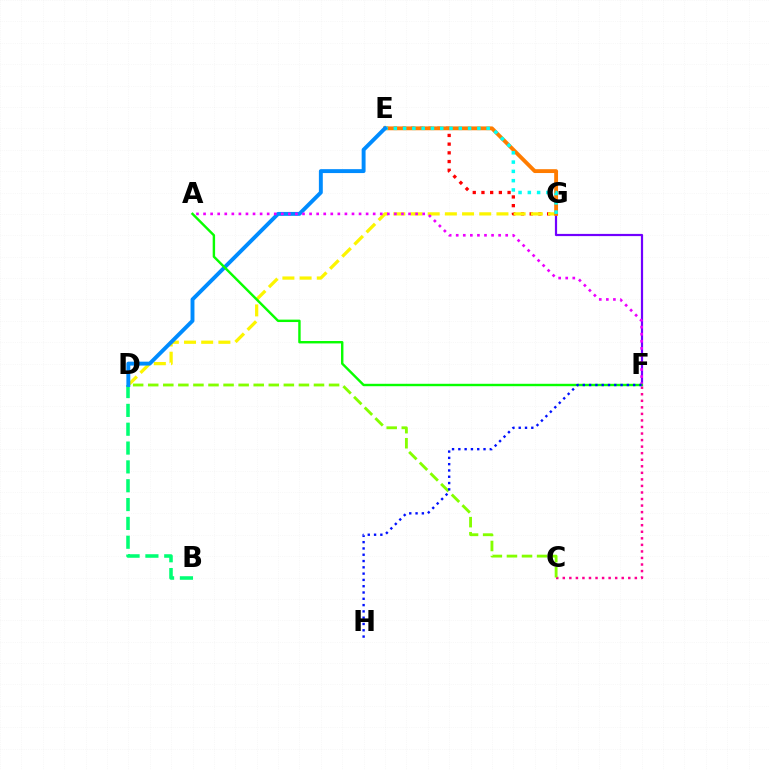{('E', 'G'): [{'color': '#ff0000', 'line_style': 'dotted', 'thickness': 2.36}, {'color': '#ff7c00', 'line_style': 'solid', 'thickness': 2.77}, {'color': '#00fff6', 'line_style': 'dotted', 'thickness': 2.52}], ('C', 'F'): [{'color': '#ff0094', 'line_style': 'dotted', 'thickness': 1.78}], ('B', 'D'): [{'color': '#00ff74', 'line_style': 'dashed', 'thickness': 2.56}], ('F', 'G'): [{'color': '#7200ff', 'line_style': 'solid', 'thickness': 1.59}], ('D', 'G'): [{'color': '#fcf500', 'line_style': 'dashed', 'thickness': 2.33}], ('D', 'E'): [{'color': '#008cff', 'line_style': 'solid', 'thickness': 2.82}], ('C', 'D'): [{'color': '#84ff00', 'line_style': 'dashed', 'thickness': 2.05}], ('A', 'F'): [{'color': '#ee00ff', 'line_style': 'dotted', 'thickness': 1.92}, {'color': '#08ff00', 'line_style': 'solid', 'thickness': 1.74}], ('F', 'H'): [{'color': '#0010ff', 'line_style': 'dotted', 'thickness': 1.71}]}